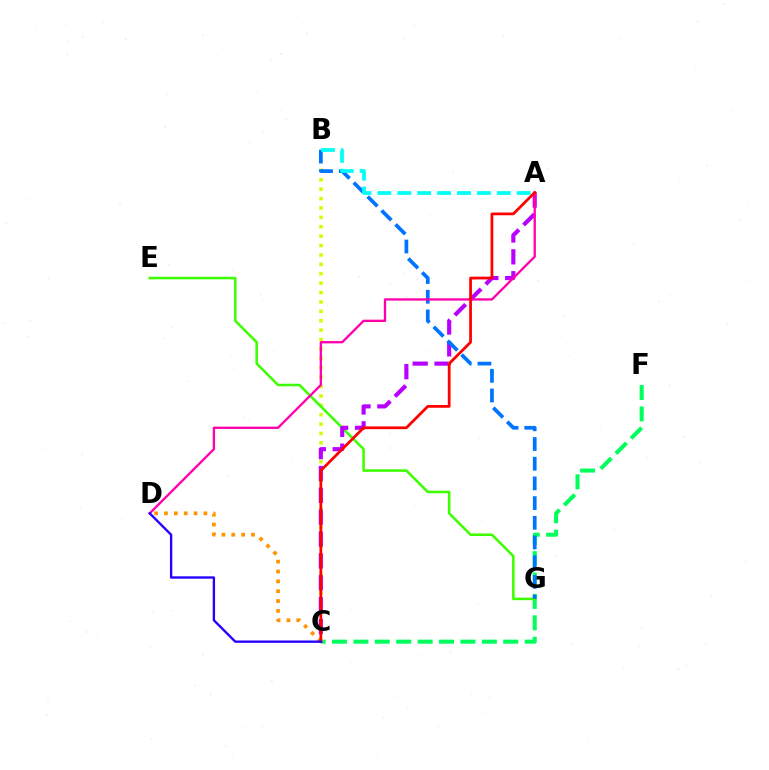{('C', 'F'): [{'color': '#00ff5c', 'line_style': 'dashed', 'thickness': 2.91}], ('B', 'C'): [{'color': '#d1ff00', 'line_style': 'dotted', 'thickness': 2.55}], ('C', 'D'): [{'color': '#ff9400', 'line_style': 'dotted', 'thickness': 2.68}, {'color': '#2500ff', 'line_style': 'solid', 'thickness': 1.7}], ('E', 'G'): [{'color': '#3dff00', 'line_style': 'solid', 'thickness': 1.83}], ('A', 'C'): [{'color': '#b900ff', 'line_style': 'dashed', 'thickness': 2.97}, {'color': '#ff0000', 'line_style': 'solid', 'thickness': 1.98}], ('B', 'G'): [{'color': '#0074ff', 'line_style': 'dashed', 'thickness': 2.68}], ('A', 'B'): [{'color': '#00fff6', 'line_style': 'dashed', 'thickness': 2.7}], ('A', 'D'): [{'color': '#ff00ac', 'line_style': 'solid', 'thickness': 1.67}]}